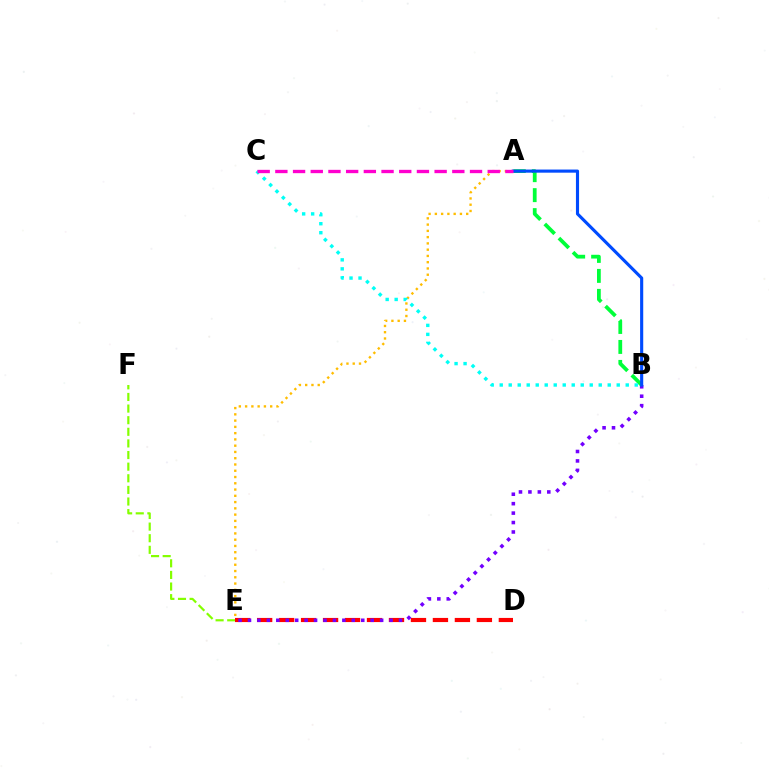{('A', 'E'): [{'color': '#ffbd00', 'line_style': 'dotted', 'thickness': 1.7}], ('E', 'F'): [{'color': '#84ff00', 'line_style': 'dashed', 'thickness': 1.58}], ('D', 'E'): [{'color': '#ff0000', 'line_style': 'dashed', 'thickness': 2.99}], ('B', 'E'): [{'color': '#7200ff', 'line_style': 'dotted', 'thickness': 2.56}], ('A', 'B'): [{'color': '#00ff39', 'line_style': 'dashed', 'thickness': 2.71}, {'color': '#004bff', 'line_style': 'solid', 'thickness': 2.25}], ('B', 'C'): [{'color': '#00fff6', 'line_style': 'dotted', 'thickness': 2.45}], ('A', 'C'): [{'color': '#ff00cf', 'line_style': 'dashed', 'thickness': 2.4}]}